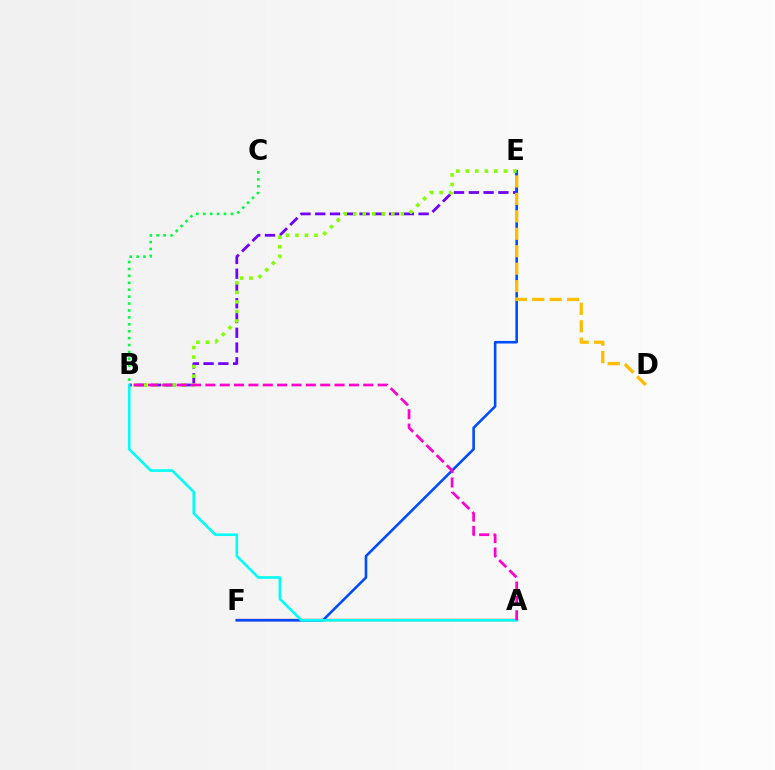{('B', 'C'): [{'color': '#00ff39', 'line_style': 'dotted', 'thickness': 1.88}], ('B', 'E'): [{'color': '#7200ff', 'line_style': 'dashed', 'thickness': 2.01}, {'color': '#84ff00', 'line_style': 'dotted', 'thickness': 2.59}], ('A', 'F'): [{'color': '#ff0000', 'line_style': 'solid', 'thickness': 1.66}], ('E', 'F'): [{'color': '#004bff', 'line_style': 'solid', 'thickness': 1.86}], ('A', 'B'): [{'color': '#00fff6', 'line_style': 'solid', 'thickness': 1.88}, {'color': '#ff00cf', 'line_style': 'dashed', 'thickness': 1.95}], ('D', 'E'): [{'color': '#ffbd00', 'line_style': 'dashed', 'thickness': 2.37}]}